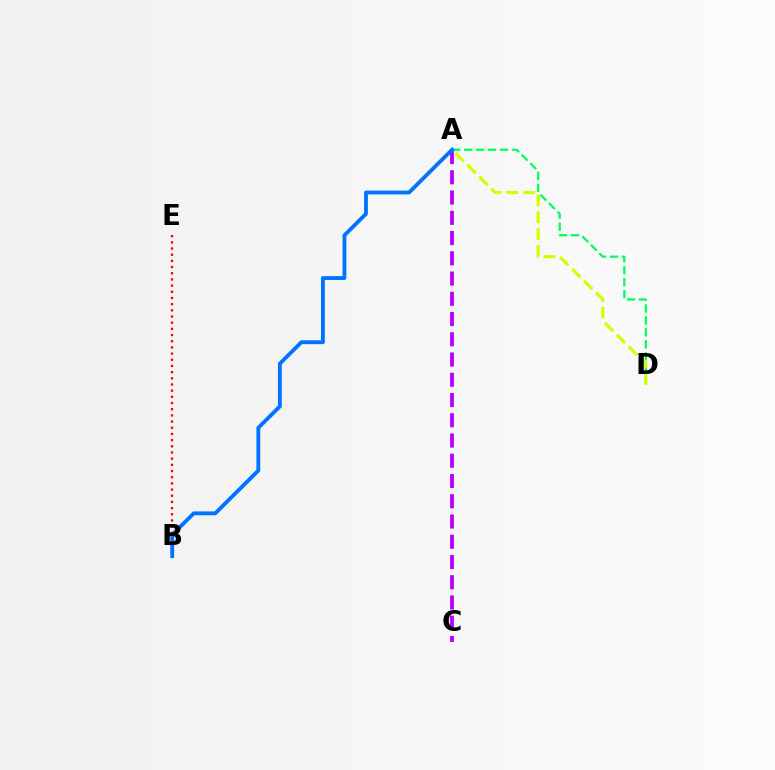{('A', 'C'): [{'color': '#b900ff', 'line_style': 'dashed', 'thickness': 2.75}], ('A', 'D'): [{'color': '#00ff5c', 'line_style': 'dashed', 'thickness': 1.62}, {'color': '#d1ff00', 'line_style': 'dashed', 'thickness': 2.29}], ('B', 'E'): [{'color': '#ff0000', 'line_style': 'dotted', 'thickness': 1.68}], ('A', 'B'): [{'color': '#0074ff', 'line_style': 'solid', 'thickness': 2.77}]}